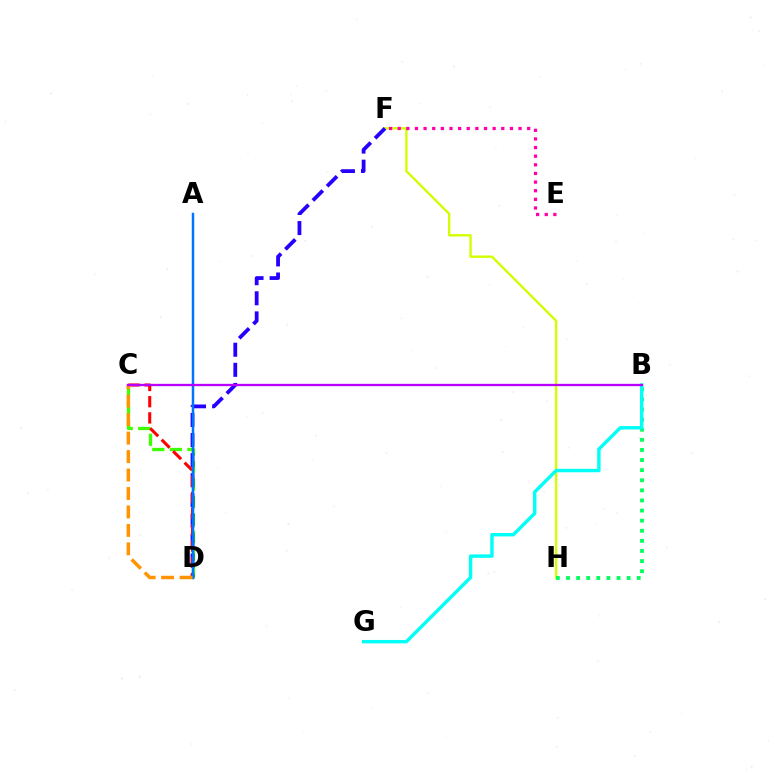{('C', 'D'): [{'color': '#3dff00', 'line_style': 'dashed', 'thickness': 2.38}, {'color': '#ff0000', 'line_style': 'dashed', 'thickness': 2.2}, {'color': '#ff9400', 'line_style': 'dashed', 'thickness': 2.51}], ('F', 'H'): [{'color': '#d1ff00', 'line_style': 'solid', 'thickness': 1.71}], ('D', 'F'): [{'color': '#2500ff', 'line_style': 'dashed', 'thickness': 2.73}], ('B', 'H'): [{'color': '#00ff5c', 'line_style': 'dotted', 'thickness': 2.74}], ('A', 'D'): [{'color': '#0074ff', 'line_style': 'solid', 'thickness': 1.78}], ('B', 'G'): [{'color': '#00fff6', 'line_style': 'solid', 'thickness': 2.45}], ('E', 'F'): [{'color': '#ff00ac', 'line_style': 'dotted', 'thickness': 2.35}], ('B', 'C'): [{'color': '#b900ff', 'line_style': 'solid', 'thickness': 1.66}]}